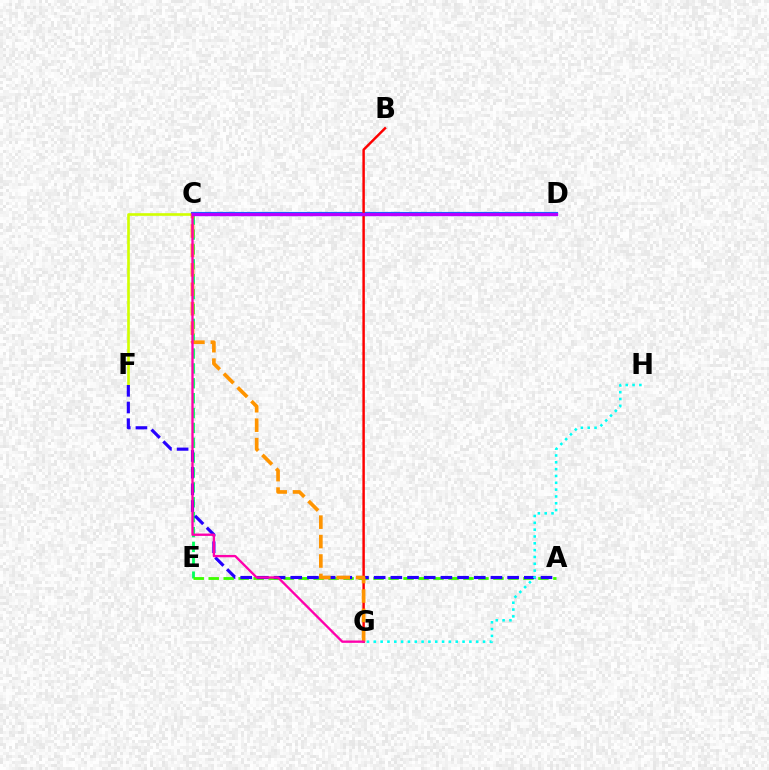{('C', 'E'): [{'color': '#00ff5c', 'line_style': 'dashed', 'thickness': 2.02}], ('A', 'E'): [{'color': '#3dff00', 'line_style': 'dashed', 'thickness': 2.04}], ('C', 'F'): [{'color': '#d1ff00', 'line_style': 'solid', 'thickness': 1.9}], ('C', 'D'): [{'color': '#0074ff', 'line_style': 'solid', 'thickness': 2.99}, {'color': '#b900ff', 'line_style': 'solid', 'thickness': 2.39}], ('A', 'F'): [{'color': '#2500ff', 'line_style': 'dashed', 'thickness': 2.27}], ('B', 'G'): [{'color': '#ff0000', 'line_style': 'solid', 'thickness': 1.77}], ('C', 'G'): [{'color': '#ff9400', 'line_style': 'dashed', 'thickness': 2.64}, {'color': '#ff00ac', 'line_style': 'solid', 'thickness': 1.68}], ('G', 'H'): [{'color': '#00fff6', 'line_style': 'dotted', 'thickness': 1.85}]}